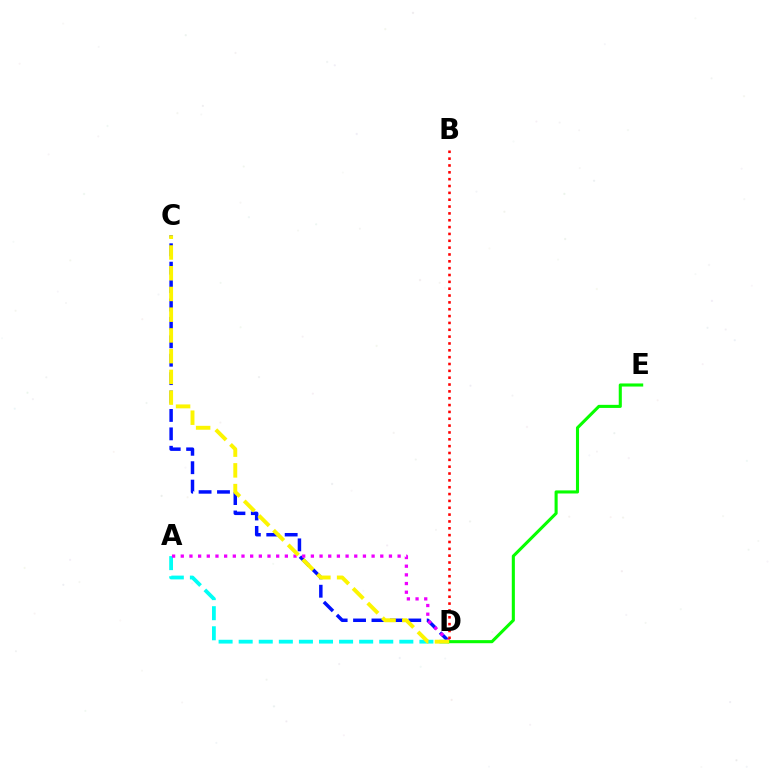{('C', 'D'): [{'color': '#0010ff', 'line_style': 'dashed', 'thickness': 2.5}, {'color': '#fcf500', 'line_style': 'dashed', 'thickness': 2.82}], ('A', 'D'): [{'color': '#00fff6', 'line_style': 'dashed', 'thickness': 2.73}, {'color': '#ee00ff', 'line_style': 'dotted', 'thickness': 2.36}], ('D', 'E'): [{'color': '#08ff00', 'line_style': 'solid', 'thickness': 2.22}], ('B', 'D'): [{'color': '#ff0000', 'line_style': 'dotted', 'thickness': 1.86}]}